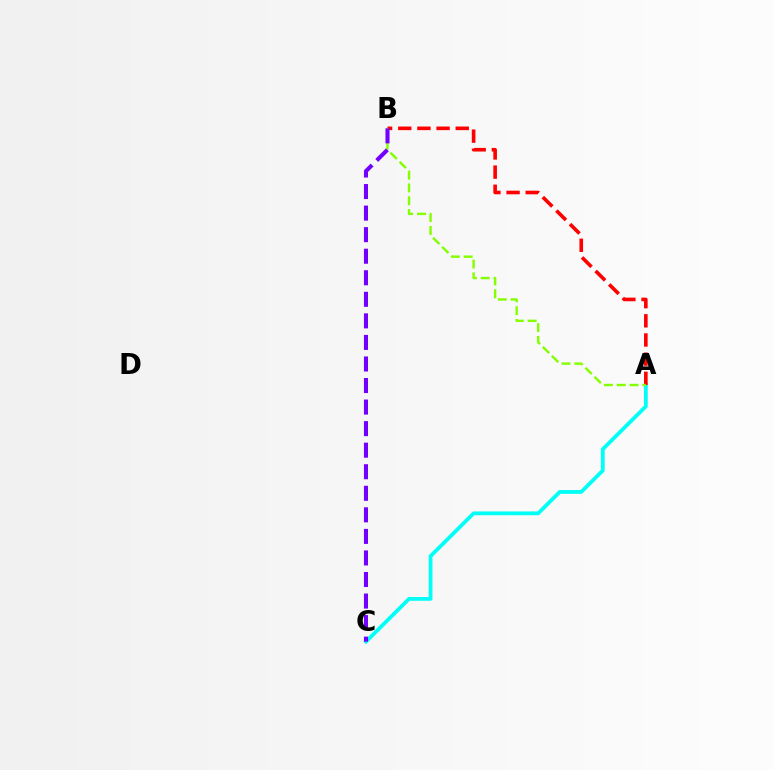{('A', 'C'): [{'color': '#00fff6', 'line_style': 'solid', 'thickness': 2.73}], ('A', 'B'): [{'color': '#ff0000', 'line_style': 'dashed', 'thickness': 2.6}, {'color': '#84ff00', 'line_style': 'dashed', 'thickness': 1.74}], ('B', 'C'): [{'color': '#7200ff', 'line_style': 'dashed', 'thickness': 2.93}]}